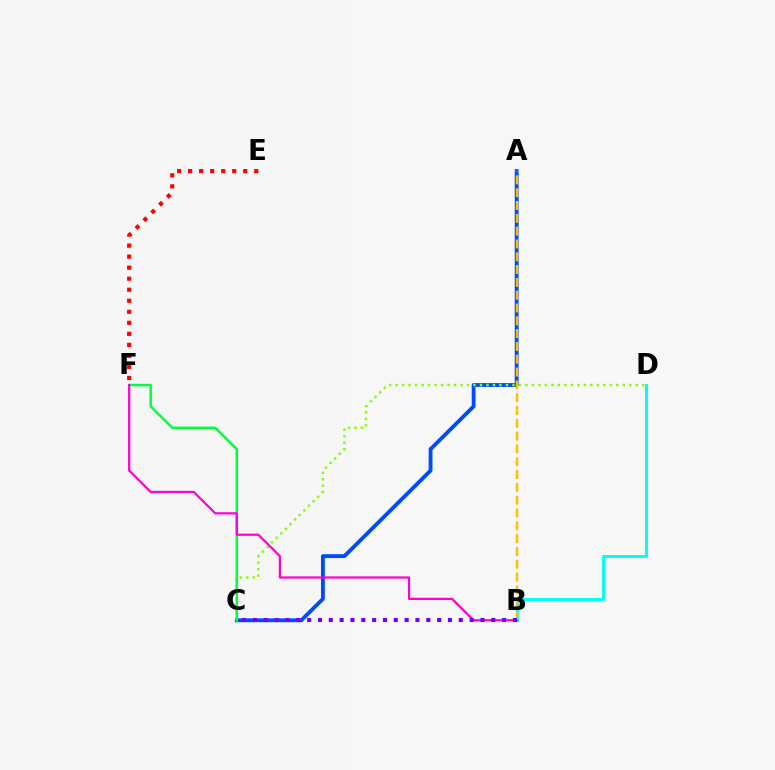{('A', 'C'): [{'color': '#004bff', 'line_style': 'solid', 'thickness': 2.77}], ('C', 'D'): [{'color': '#84ff00', 'line_style': 'dotted', 'thickness': 1.76}], ('B', 'D'): [{'color': '#00fff6', 'line_style': 'solid', 'thickness': 2.12}], ('C', 'F'): [{'color': '#00ff39', 'line_style': 'solid', 'thickness': 1.76}], ('E', 'F'): [{'color': '#ff0000', 'line_style': 'dotted', 'thickness': 3.0}], ('B', 'F'): [{'color': '#ff00cf', 'line_style': 'solid', 'thickness': 1.61}], ('A', 'B'): [{'color': '#ffbd00', 'line_style': 'dashed', 'thickness': 1.74}], ('B', 'C'): [{'color': '#7200ff', 'line_style': 'dotted', 'thickness': 2.94}]}